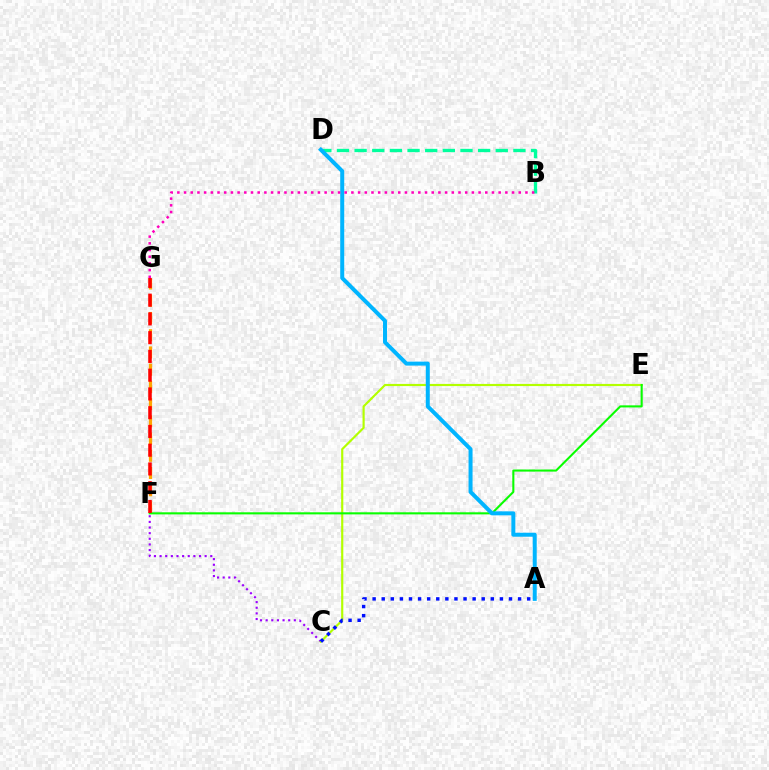{('C', 'F'): [{'color': '#9b00ff', 'line_style': 'dotted', 'thickness': 1.53}], ('C', 'E'): [{'color': '#b3ff00', 'line_style': 'solid', 'thickness': 1.56}], ('A', 'C'): [{'color': '#0010ff', 'line_style': 'dotted', 'thickness': 2.47}], ('F', 'G'): [{'color': '#ffa500', 'line_style': 'dashed', 'thickness': 2.34}, {'color': '#ff0000', 'line_style': 'dashed', 'thickness': 2.55}], ('E', 'F'): [{'color': '#08ff00', 'line_style': 'solid', 'thickness': 1.5}], ('B', 'D'): [{'color': '#00ff9d', 'line_style': 'dashed', 'thickness': 2.4}], ('A', 'D'): [{'color': '#00b5ff', 'line_style': 'solid', 'thickness': 2.87}], ('B', 'G'): [{'color': '#ff00bd', 'line_style': 'dotted', 'thickness': 1.82}]}